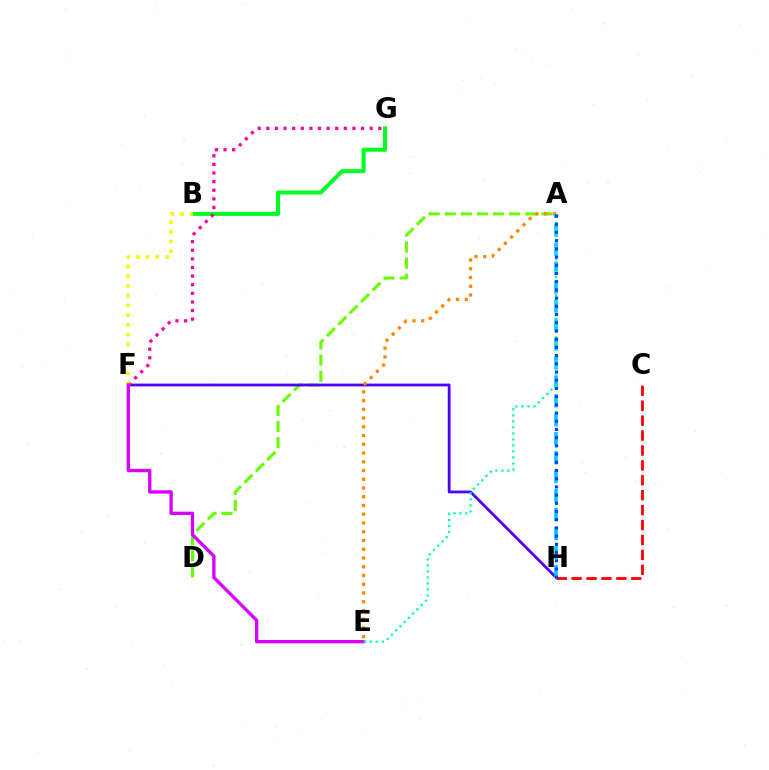{('A', 'D'): [{'color': '#66ff00', 'line_style': 'dashed', 'thickness': 2.19}], ('B', 'G'): [{'color': '#00ff27', 'line_style': 'solid', 'thickness': 2.91}], ('F', 'H'): [{'color': '#4f00ff', 'line_style': 'solid', 'thickness': 2.01}], ('A', 'E'): [{'color': '#ff8800', 'line_style': 'dotted', 'thickness': 2.38}, {'color': '#00ffaf', 'line_style': 'dotted', 'thickness': 1.63}], ('F', 'G'): [{'color': '#ff00a0', 'line_style': 'dotted', 'thickness': 2.34}], ('B', 'F'): [{'color': '#eeff00', 'line_style': 'dotted', 'thickness': 2.64}], ('E', 'F'): [{'color': '#d600ff', 'line_style': 'solid', 'thickness': 2.4}], ('A', 'H'): [{'color': '#00c7ff', 'line_style': 'dashed', 'thickness': 2.57}, {'color': '#003fff', 'line_style': 'dotted', 'thickness': 2.23}], ('C', 'H'): [{'color': '#ff0000', 'line_style': 'dashed', 'thickness': 2.03}]}